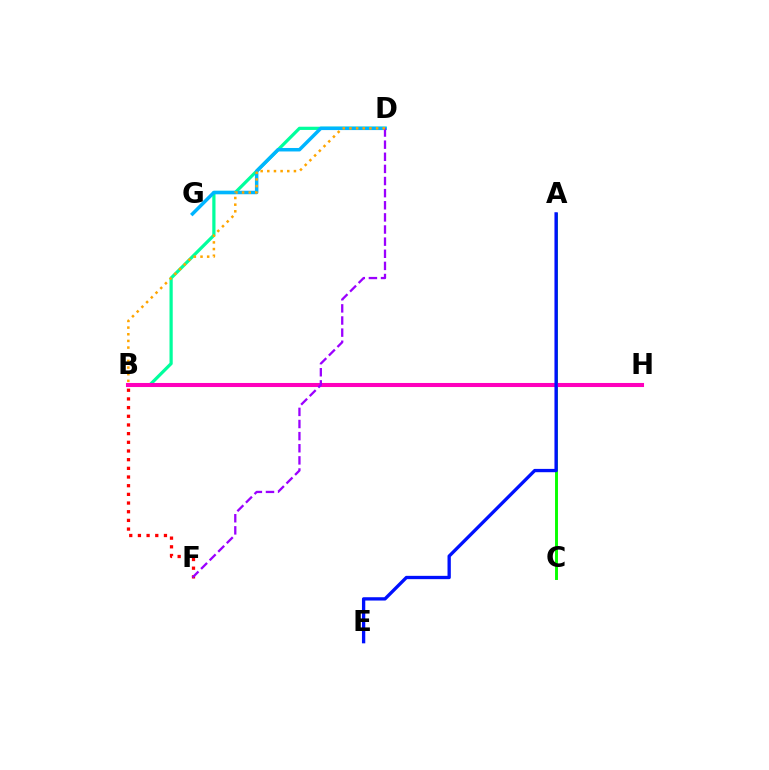{('B', 'F'): [{'color': '#ff0000', 'line_style': 'dotted', 'thickness': 2.36}], ('B', 'D'): [{'color': '#00ff9d', 'line_style': 'solid', 'thickness': 2.32}, {'color': '#ffa500', 'line_style': 'dotted', 'thickness': 1.81}], ('B', 'H'): [{'color': '#b3ff00', 'line_style': 'dotted', 'thickness': 2.67}, {'color': '#ff00bd', 'line_style': 'solid', 'thickness': 2.92}], ('D', 'G'): [{'color': '#00b5ff', 'line_style': 'solid', 'thickness': 2.51}], ('A', 'C'): [{'color': '#08ff00', 'line_style': 'solid', 'thickness': 2.11}], ('D', 'F'): [{'color': '#9b00ff', 'line_style': 'dashed', 'thickness': 1.65}], ('A', 'E'): [{'color': '#0010ff', 'line_style': 'solid', 'thickness': 2.39}]}